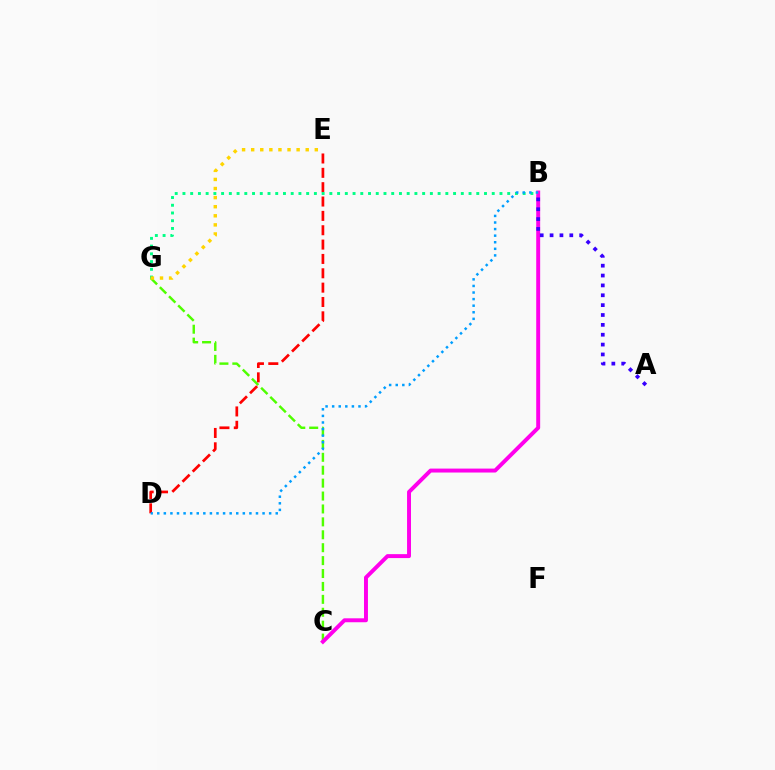{('C', 'G'): [{'color': '#4fff00', 'line_style': 'dashed', 'thickness': 1.75}], ('D', 'E'): [{'color': '#ff0000', 'line_style': 'dashed', 'thickness': 1.95}], ('B', 'G'): [{'color': '#00ff86', 'line_style': 'dotted', 'thickness': 2.1}], ('B', 'C'): [{'color': '#ff00ed', 'line_style': 'solid', 'thickness': 2.84}], ('E', 'G'): [{'color': '#ffd500', 'line_style': 'dotted', 'thickness': 2.47}], ('B', 'D'): [{'color': '#009eff', 'line_style': 'dotted', 'thickness': 1.79}], ('A', 'B'): [{'color': '#3700ff', 'line_style': 'dotted', 'thickness': 2.68}]}